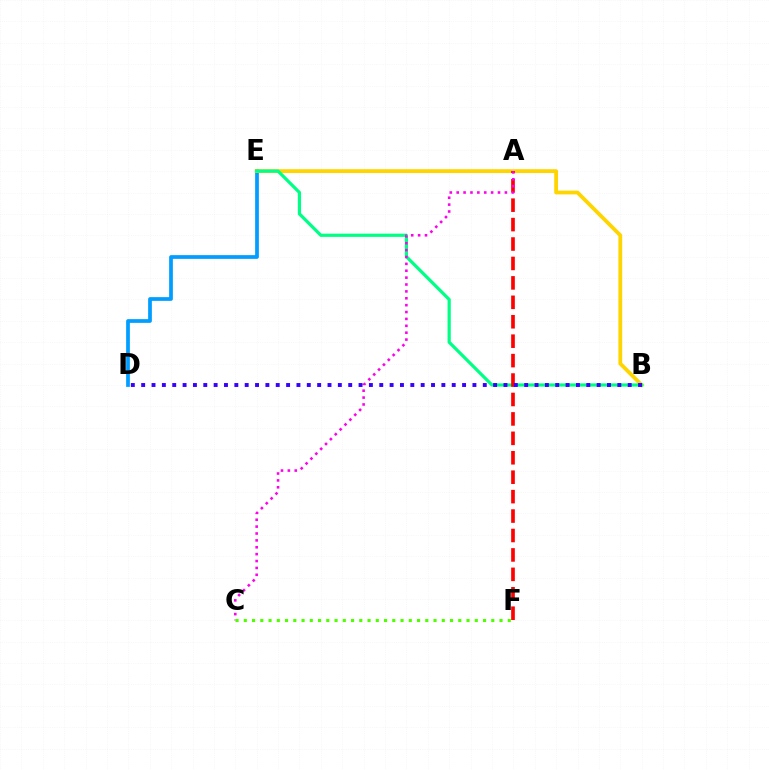{('D', 'E'): [{'color': '#009eff', 'line_style': 'solid', 'thickness': 2.69}], ('B', 'E'): [{'color': '#ffd500', 'line_style': 'solid', 'thickness': 2.73}, {'color': '#00ff86', 'line_style': 'solid', 'thickness': 2.32}], ('A', 'F'): [{'color': '#ff0000', 'line_style': 'dashed', 'thickness': 2.64}], ('A', 'C'): [{'color': '#ff00ed', 'line_style': 'dotted', 'thickness': 1.87}], ('C', 'F'): [{'color': '#4fff00', 'line_style': 'dotted', 'thickness': 2.24}], ('B', 'D'): [{'color': '#3700ff', 'line_style': 'dotted', 'thickness': 2.81}]}